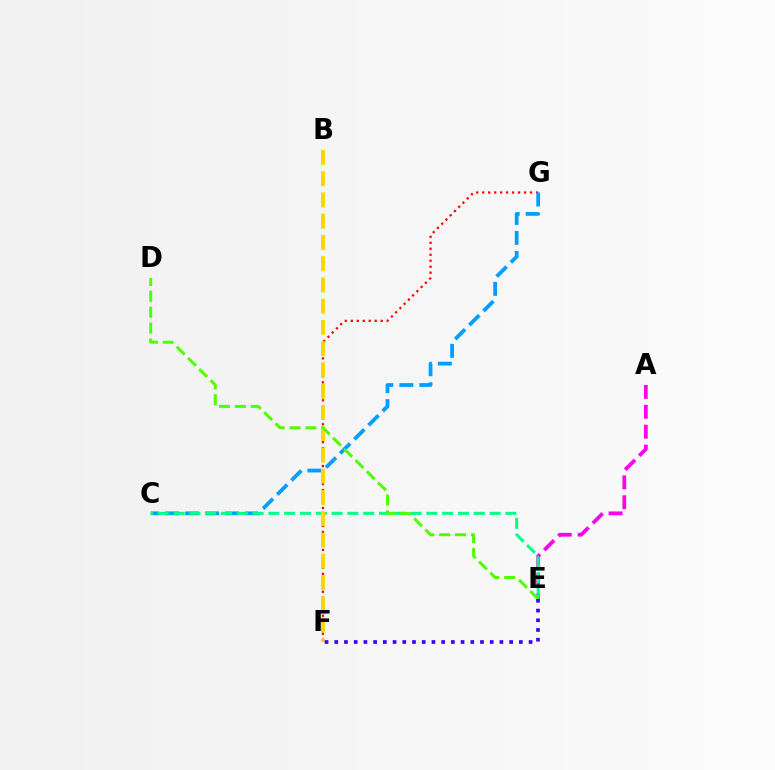{('A', 'E'): [{'color': '#ff00ed', 'line_style': 'dashed', 'thickness': 2.7}], ('F', 'G'): [{'color': '#ff0000', 'line_style': 'dotted', 'thickness': 1.63}], ('C', 'G'): [{'color': '#009eff', 'line_style': 'dashed', 'thickness': 2.71}], ('C', 'E'): [{'color': '#00ff86', 'line_style': 'dashed', 'thickness': 2.15}], ('B', 'F'): [{'color': '#ffd500', 'line_style': 'dashed', 'thickness': 2.89}], ('D', 'E'): [{'color': '#4fff00', 'line_style': 'dashed', 'thickness': 2.16}], ('E', 'F'): [{'color': '#3700ff', 'line_style': 'dotted', 'thickness': 2.64}]}